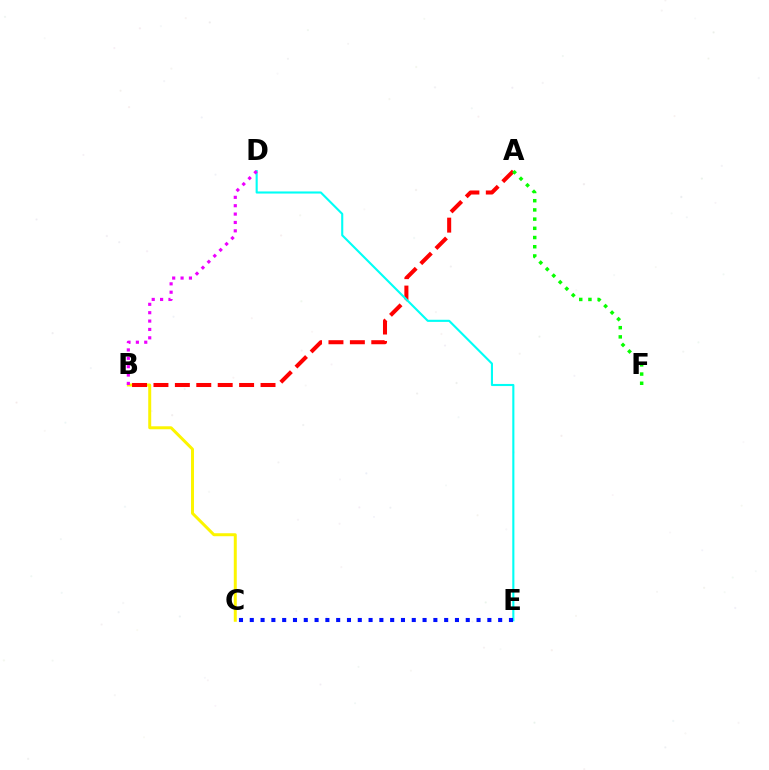{('B', 'C'): [{'color': '#fcf500', 'line_style': 'solid', 'thickness': 2.14}], ('A', 'B'): [{'color': '#ff0000', 'line_style': 'dashed', 'thickness': 2.91}], ('D', 'E'): [{'color': '#00fff6', 'line_style': 'solid', 'thickness': 1.52}], ('A', 'F'): [{'color': '#08ff00', 'line_style': 'dotted', 'thickness': 2.5}], ('B', 'D'): [{'color': '#ee00ff', 'line_style': 'dotted', 'thickness': 2.28}], ('C', 'E'): [{'color': '#0010ff', 'line_style': 'dotted', 'thickness': 2.93}]}